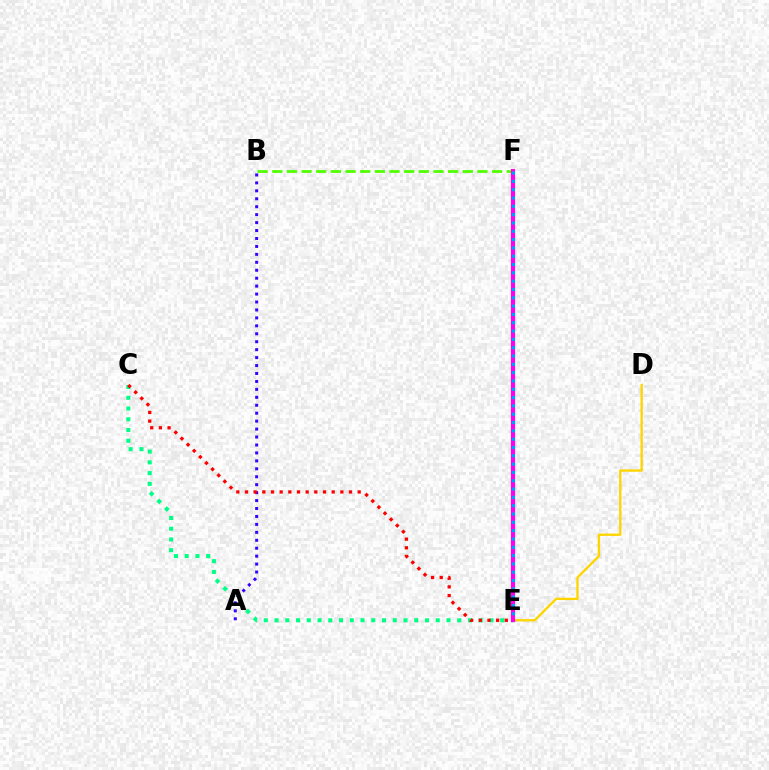{('A', 'B'): [{'color': '#3700ff', 'line_style': 'dotted', 'thickness': 2.16}], ('B', 'F'): [{'color': '#4fff00', 'line_style': 'dashed', 'thickness': 1.99}], ('C', 'E'): [{'color': '#00ff86', 'line_style': 'dotted', 'thickness': 2.92}, {'color': '#ff0000', 'line_style': 'dotted', 'thickness': 2.35}], ('D', 'E'): [{'color': '#ffd500', 'line_style': 'solid', 'thickness': 1.69}], ('E', 'F'): [{'color': '#ff00ed', 'line_style': 'solid', 'thickness': 3.0}, {'color': '#009eff', 'line_style': 'dotted', 'thickness': 2.26}]}